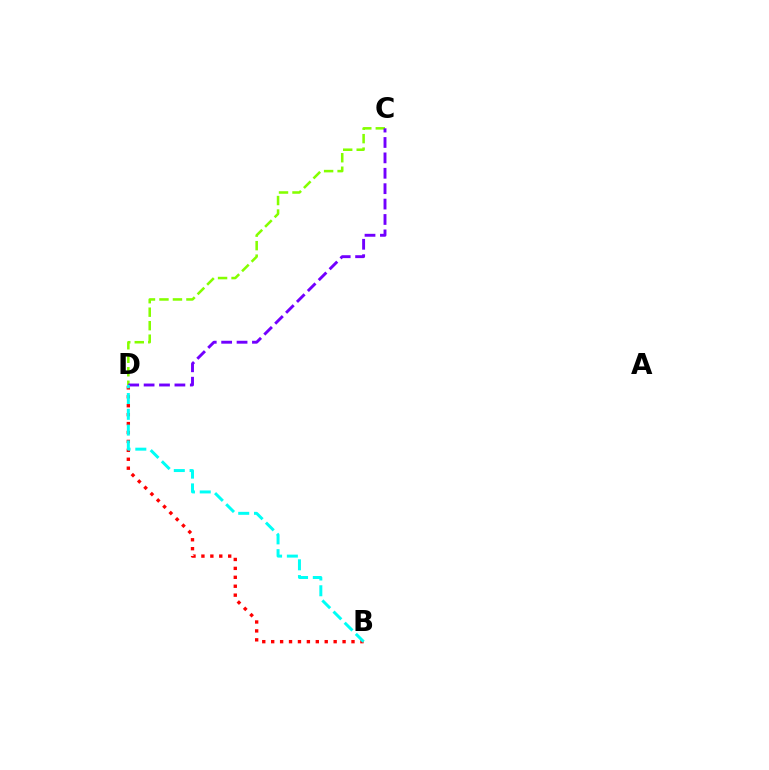{('C', 'D'): [{'color': '#84ff00', 'line_style': 'dashed', 'thickness': 1.83}, {'color': '#7200ff', 'line_style': 'dashed', 'thickness': 2.09}], ('B', 'D'): [{'color': '#ff0000', 'line_style': 'dotted', 'thickness': 2.42}, {'color': '#00fff6', 'line_style': 'dashed', 'thickness': 2.14}]}